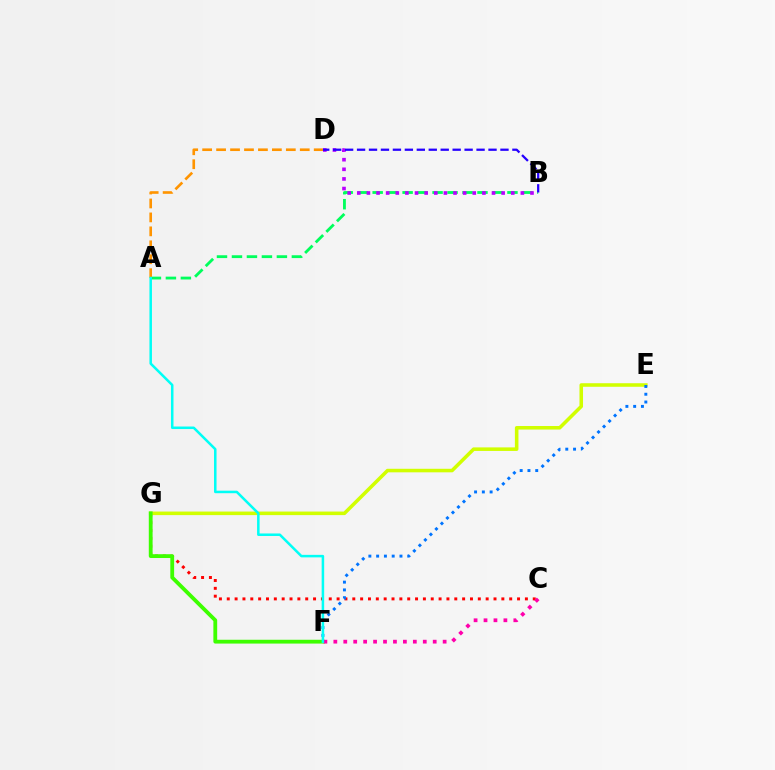{('A', 'B'): [{'color': '#00ff5c', 'line_style': 'dashed', 'thickness': 2.03}], ('C', 'G'): [{'color': '#ff0000', 'line_style': 'dotted', 'thickness': 2.13}], ('B', 'D'): [{'color': '#b900ff', 'line_style': 'dotted', 'thickness': 2.61}, {'color': '#2500ff', 'line_style': 'dashed', 'thickness': 1.62}], ('A', 'D'): [{'color': '#ff9400', 'line_style': 'dashed', 'thickness': 1.89}], ('E', 'G'): [{'color': '#d1ff00', 'line_style': 'solid', 'thickness': 2.55}], ('F', 'G'): [{'color': '#3dff00', 'line_style': 'solid', 'thickness': 2.74}], ('E', 'F'): [{'color': '#0074ff', 'line_style': 'dotted', 'thickness': 2.11}], ('C', 'F'): [{'color': '#ff00ac', 'line_style': 'dotted', 'thickness': 2.7}], ('A', 'F'): [{'color': '#00fff6', 'line_style': 'solid', 'thickness': 1.81}]}